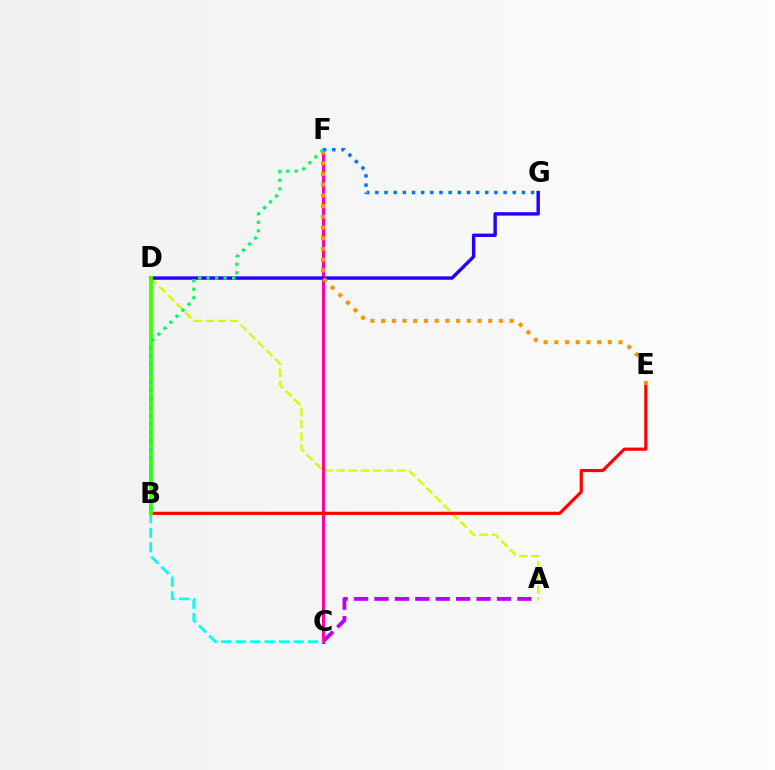{('A', 'C'): [{'color': '#b900ff', 'line_style': 'dashed', 'thickness': 2.77}], ('A', 'D'): [{'color': '#d1ff00', 'line_style': 'dashed', 'thickness': 1.64}], ('C', 'F'): [{'color': '#ff00ac', 'line_style': 'solid', 'thickness': 2.24}], ('B', 'C'): [{'color': '#00fff6', 'line_style': 'dashed', 'thickness': 1.97}], ('D', 'G'): [{'color': '#2500ff', 'line_style': 'solid', 'thickness': 2.45}], ('B', 'E'): [{'color': '#ff0000', 'line_style': 'solid', 'thickness': 2.28}], ('E', 'F'): [{'color': '#ff9400', 'line_style': 'dotted', 'thickness': 2.91}], ('F', 'G'): [{'color': '#0074ff', 'line_style': 'dotted', 'thickness': 2.49}], ('B', 'D'): [{'color': '#3dff00', 'line_style': 'solid', 'thickness': 2.72}], ('B', 'F'): [{'color': '#00ff5c', 'line_style': 'dotted', 'thickness': 2.31}]}